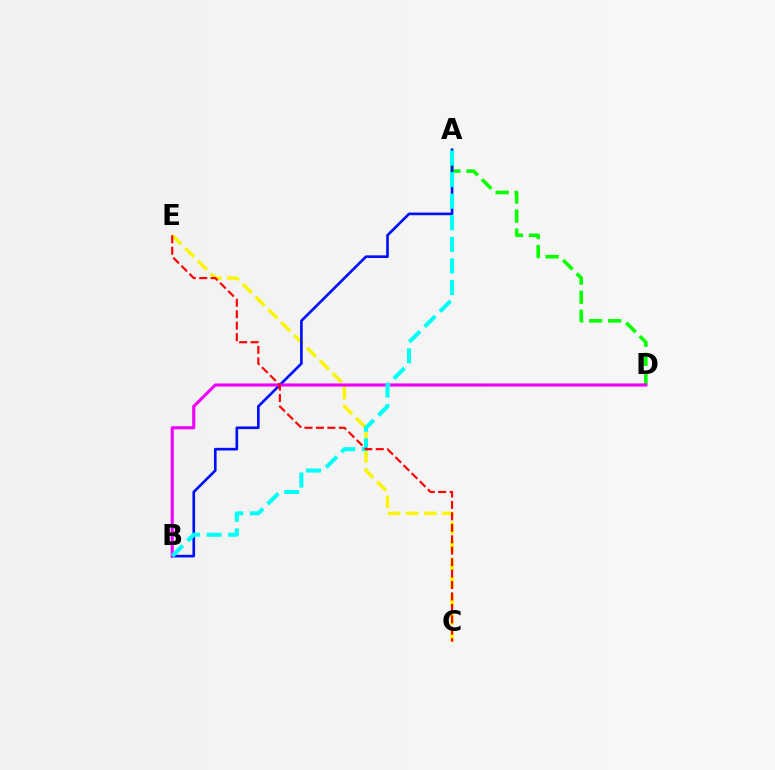{('A', 'D'): [{'color': '#08ff00', 'line_style': 'dashed', 'thickness': 2.58}], ('C', 'E'): [{'color': '#fcf500', 'line_style': 'dashed', 'thickness': 2.46}, {'color': '#ff0000', 'line_style': 'dashed', 'thickness': 1.55}], ('A', 'B'): [{'color': '#0010ff', 'line_style': 'solid', 'thickness': 1.91}, {'color': '#00fff6', 'line_style': 'dashed', 'thickness': 2.93}], ('B', 'D'): [{'color': '#ee00ff', 'line_style': 'solid', 'thickness': 2.24}]}